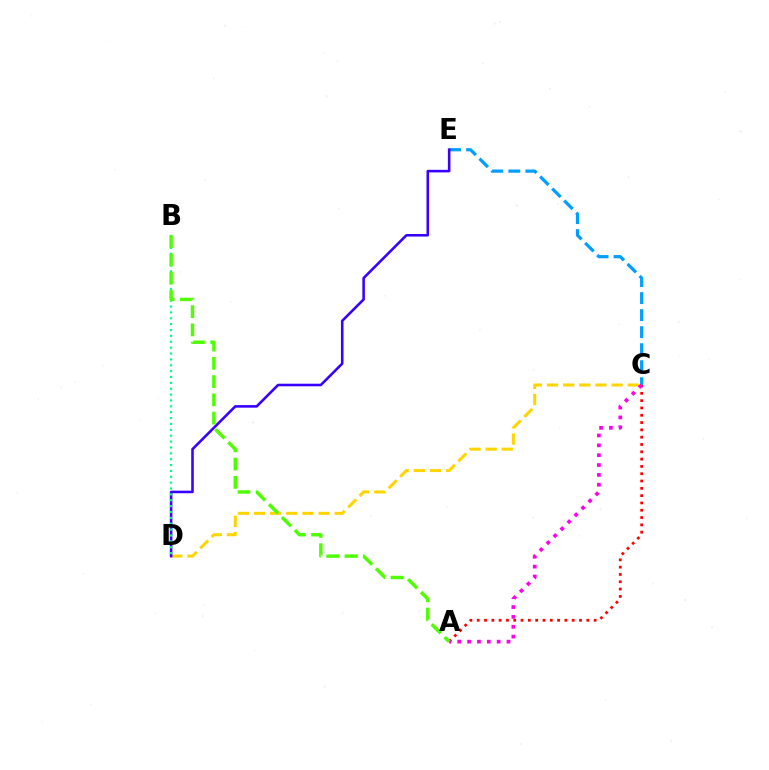{('C', 'E'): [{'color': '#009eff', 'line_style': 'dashed', 'thickness': 2.31}], ('C', 'D'): [{'color': '#ffd500', 'line_style': 'dashed', 'thickness': 2.19}], ('A', 'C'): [{'color': '#ff0000', 'line_style': 'dotted', 'thickness': 1.99}, {'color': '#ff00ed', 'line_style': 'dotted', 'thickness': 2.68}], ('D', 'E'): [{'color': '#3700ff', 'line_style': 'solid', 'thickness': 1.85}], ('B', 'D'): [{'color': '#00ff86', 'line_style': 'dotted', 'thickness': 1.59}], ('A', 'B'): [{'color': '#4fff00', 'line_style': 'dashed', 'thickness': 2.48}]}